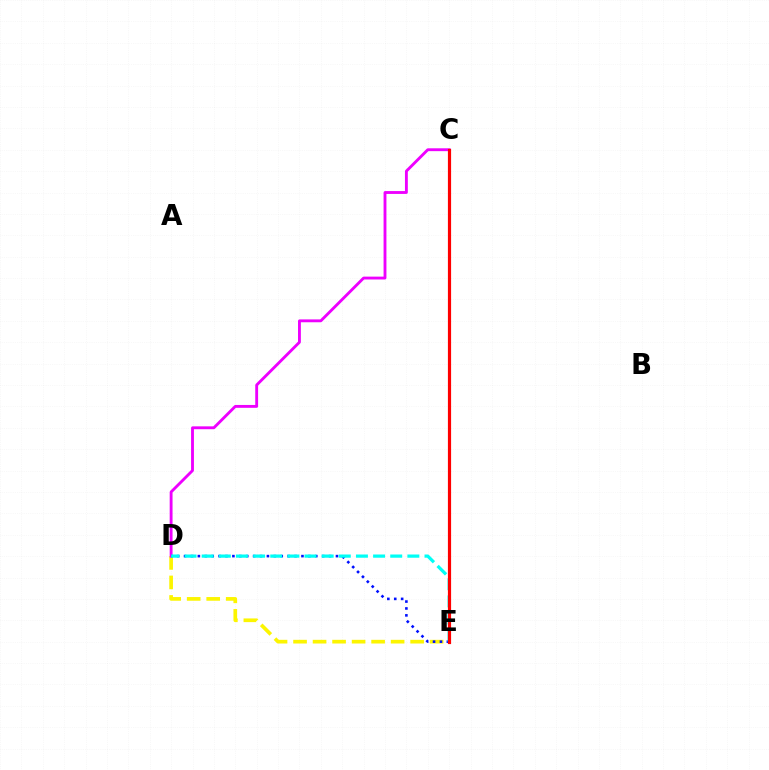{('D', 'E'): [{'color': '#fcf500', 'line_style': 'dashed', 'thickness': 2.65}, {'color': '#0010ff', 'line_style': 'dotted', 'thickness': 1.88}, {'color': '#00fff6', 'line_style': 'dashed', 'thickness': 2.33}], ('C', 'D'): [{'color': '#ee00ff', 'line_style': 'solid', 'thickness': 2.06}], ('C', 'E'): [{'color': '#08ff00', 'line_style': 'dotted', 'thickness': 1.9}, {'color': '#ff0000', 'line_style': 'solid', 'thickness': 2.29}]}